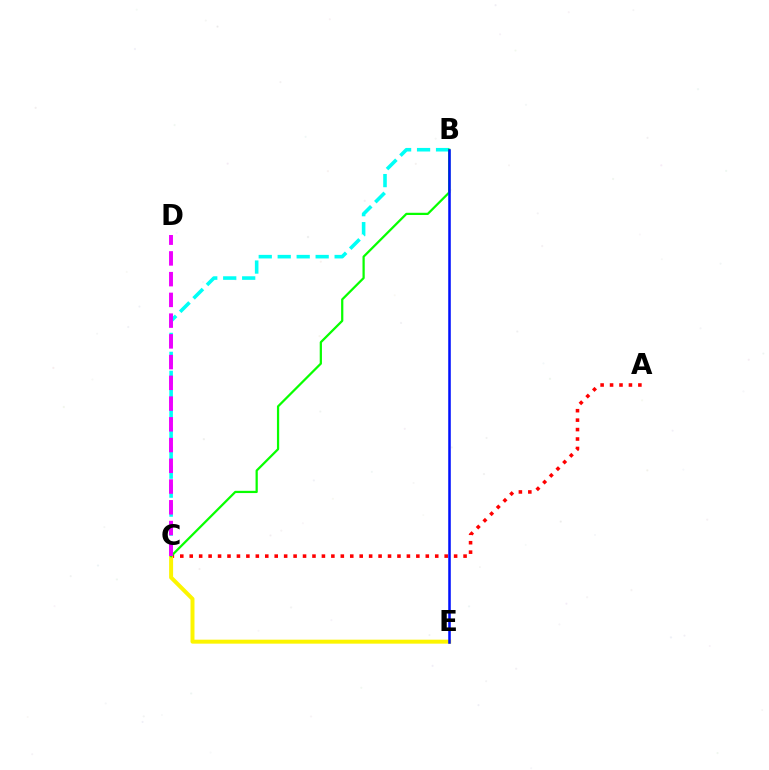{('A', 'C'): [{'color': '#ff0000', 'line_style': 'dotted', 'thickness': 2.57}], ('B', 'C'): [{'color': '#00fff6', 'line_style': 'dashed', 'thickness': 2.58}, {'color': '#08ff00', 'line_style': 'solid', 'thickness': 1.61}], ('C', 'E'): [{'color': '#fcf500', 'line_style': 'solid', 'thickness': 2.86}], ('C', 'D'): [{'color': '#ee00ff', 'line_style': 'dashed', 'thickness': 2.82}], ('B', 'E'): [{'color': '#0010ff', 'line_style': 'solid', 'thickness': 1.83}]}